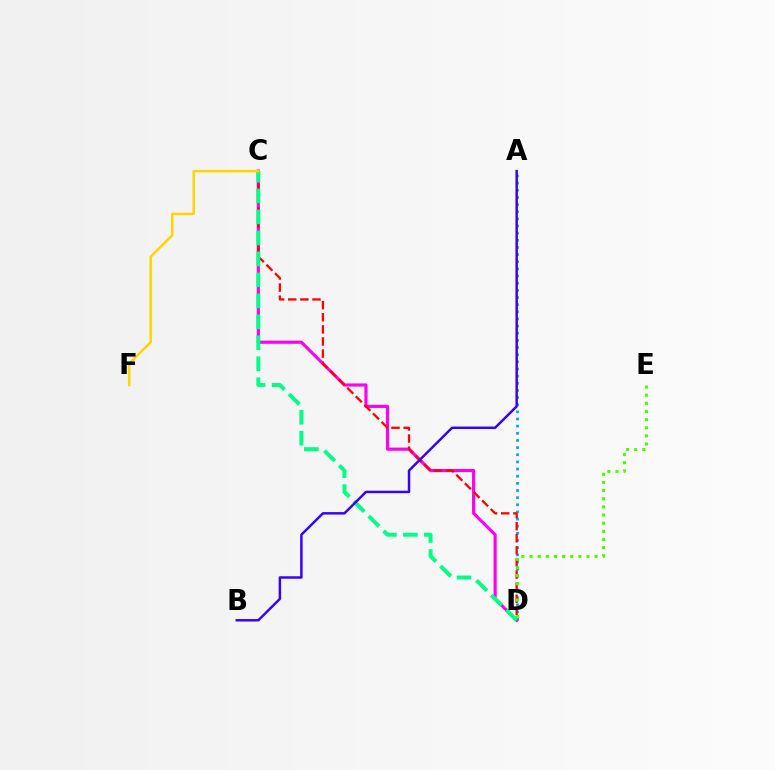{('A', 'D'): [{'color': '#009eff', 'line_style': 'dotted', 'thickness': 1.94}], ('C', 'D'): [{'color': '#ff00ed', 'line_style': 'solid', 'thickness': 2.27}, {'color': '#ff0000', 'line_style': 'dashed', 'thickness': 1.65}, {'color': '#00ff86', 'line_style': 'dashed', 'thickness': 2.85}], ('D', 'E'): [{'color': '#4fff00', 'line_style': 'dotted', 'thickness': 2.21}], ('C', 'F'): [{'color': '#ffd500', 'line_style': 'solid', 'thickness': 1.81}], ('A', 'B'): [{'color': '#3700ff', 'line_style': 'solid', 'thickness': 1.78}]}